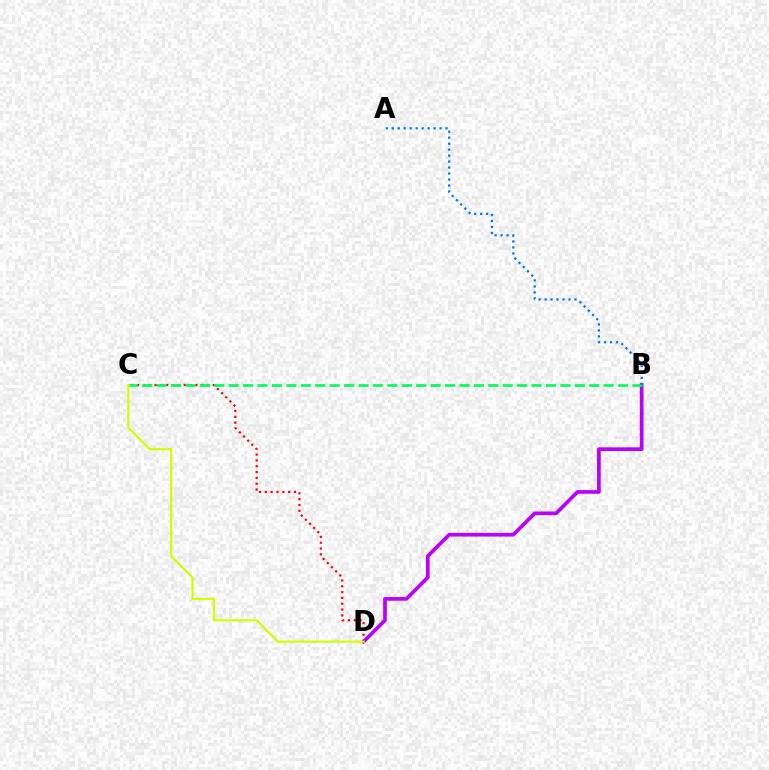{('C', 'D'): [{'color': '#ff0000', 'line_style': 'dotted', 'thickness': 1.58}, {'color': '#d1ff00', 'line_style': 'solid', 'thickness': 1.59}], ('B', 'D'): [{'color': '#b900ff', 'line_style': 'solid', 'thickness': 2.65}], ('B', 'C'): [{'color': '#00ff5c', 'line_style': 'dashed', 'thickness': 1.96}], ('A', 'B'): [{'color': '#0074ff', 'line_style': 'dotted', 'thickness': 1.62}]}